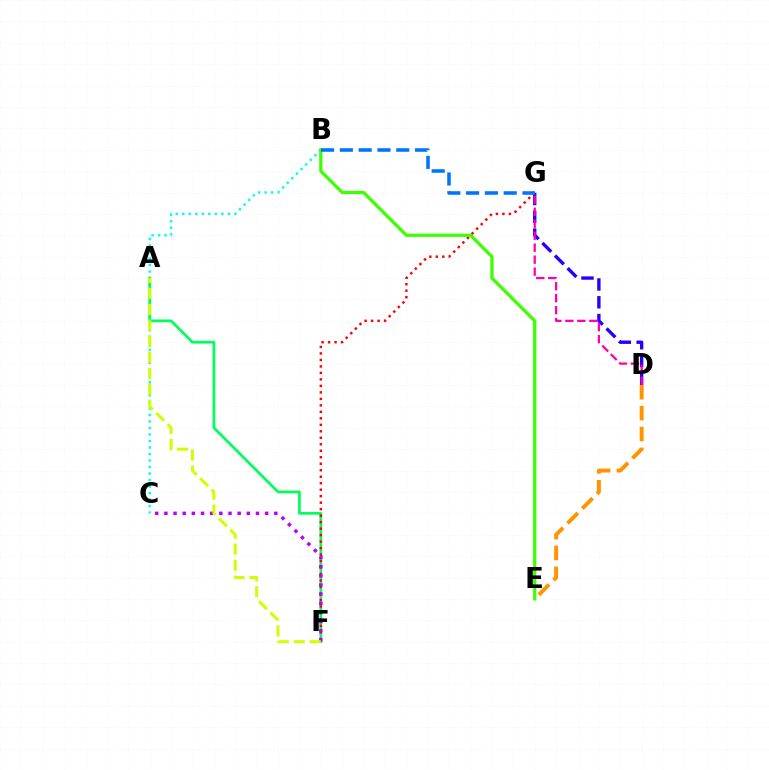{('D', 'E'): [{'color': '#ff9400', 'line_style': 'dashed', 'thickness': 2.84}], ('D', 'G'): [{'color': '#2500ff', 'line_style': 'dashed', 'thickness': 2.42}, {'color': '#ff00ac', 'line_style': 'dashed', 'thickness': 1.63}], ('B', 'C'): [{'color': '#00fff6', 'line_style': 'dotted', 'thickness': 1.77}], ('A', 'F'): [{'color': '#00ff5c', 'line_style': 'solid', 'thickness': 1.97}, {'color': '#d1ff00', 'line_style': 'dashed', 'thickness': 2.17}], ('F', 'G'): [{'color': '#ff0000', 'line_style': 'dotted', 'thickness': 1.76}], ('B', 'E'): [{'color': '#3dff00', 'line_style': 'solid', 'thickness': 2.33}], ('C', 'F'): [{'color': '#b900ff', 'line_style': 'dotted', 'thickness': 2.49}], ('B', 'G'): [{'color': '#0074ff', 'line_style': 'dashed', 'thickness': 2.55}]}